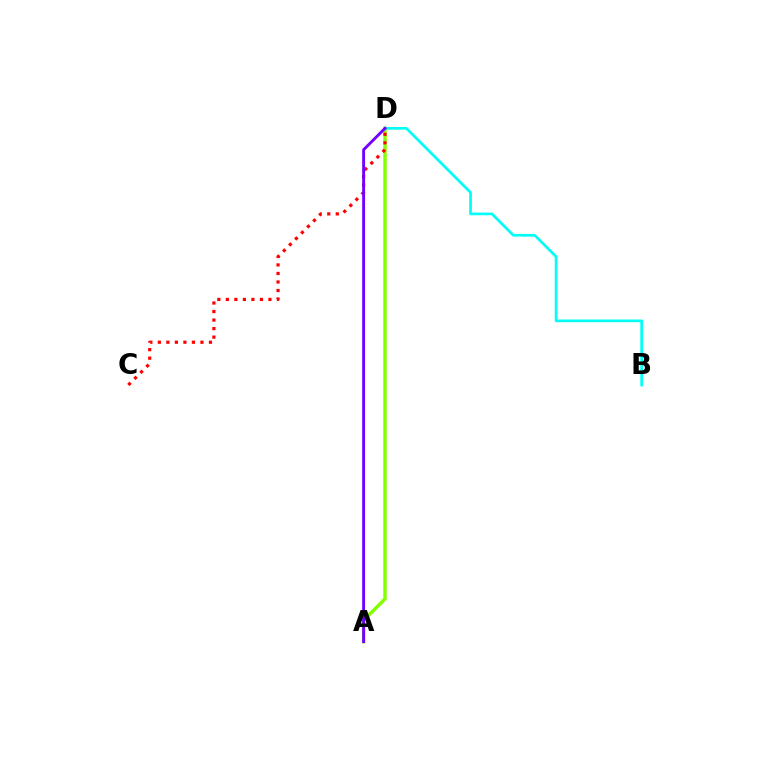{('A', 'D'): [{'color': '#84ff00', 'line_style': 'solid', 'thickness': 2.48}, {'color': '#7200ff', 'line_style': 'solid', 'thickness': 2.07}], ('C', 'D'): [{'color': '#ff0000', 'line_style': 'dotted', 'thickness': 2.32}], ('B', 'D'): [{'color': '#00fff6', 'line_style': 'solid', 'thickness': 1.95}]}